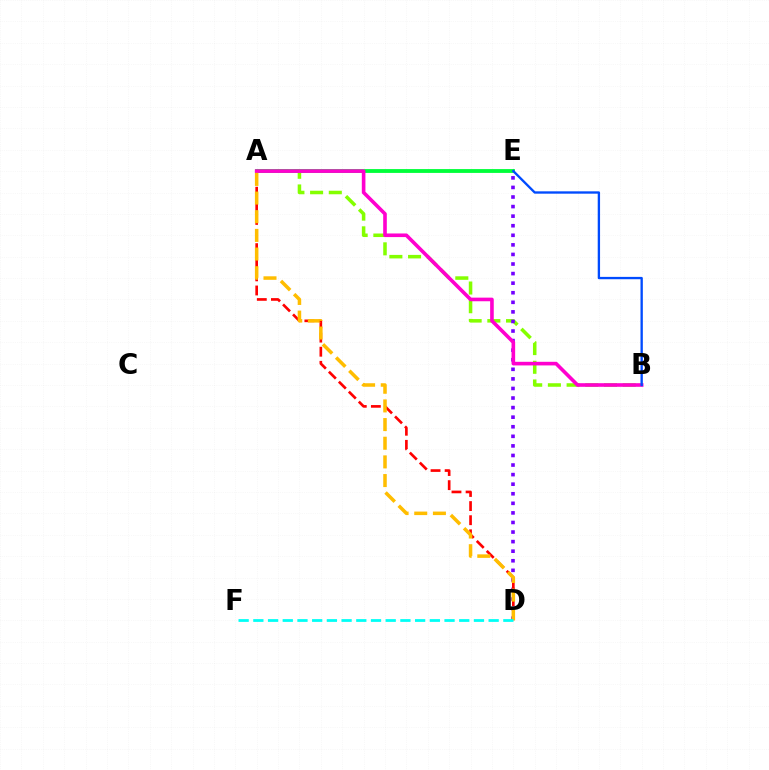{('A', 'B'): [{'color': '#84ff00', 'line_style': 'dashed', 'thickness': 2.54}, {'color': '#ff00cf', 'line_style': 'solid', 'thickness': 2.61}], ('D', 'E'): [{'color': '#7200ff', 'line_style': 'dotted', 'thickness': 2.6}], ('A', 'D'): [{'color': '#ff0000', 'line_style': 'dashed', 'thickness': 1.92}, {'color': '#ffbd00', 'line_style': 'dashed', 'thickness': 2.54}], ('A', 'E'): [{'color': '#00ff39', 'line_style': 'solid', 'thickness': 2.76}], ('B', 'E'): [{'color': '#004bff', 'line_style': 'solid', 'thickness': 1.69}], ('D', 'F'): [{'color': '#00fff6', 'line_style': 'dashed', 'thickness': 2.0}]}